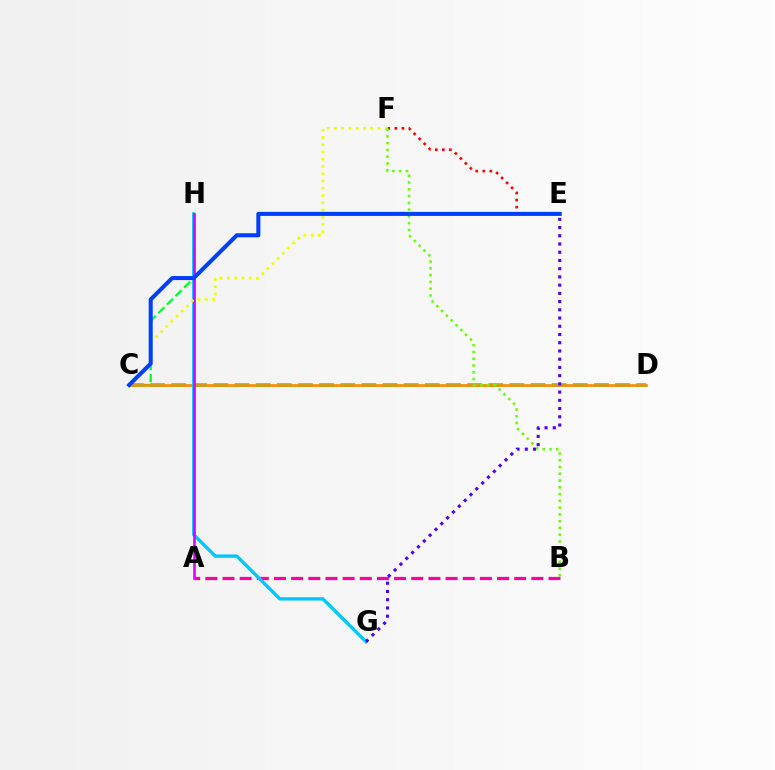{('C', 'H'): [{'color': '#00ff27', 'line_style': 'dashed', 'thickness': 1.64}], ('E', 'F'): [{'color': '#ff0000', 'line_style': 'dotted', 'thickness': 1.91}], ('C', 'D'): [{'color': '#00ffaf', 'line_style': 'dashed', 'thickness': 2.87}, {'color': '#ff8800', 'line_style': 'solid', 'thickness': 1.91}], ('A', 'B'): [{'color': '#ff00a0', 'line_style': 'dashed', 'thickness': 2.33}], ('G', 'H'): [{'color': '#00c7ff', 'line_style': 'solid', 'thickness': 2.41}], ('A', 'H'): [{'color': '#d600ff', 'line_style': 'solid', 'thickness': 1.84}], ('C', 'F'): [{'color': '#eeff00', 'line_style': 'dotted', 'thickness': 1.97}], ('B', 'F'): [{'color': '#66ff00', 'line_style': 'dotted', 'thickness': 1.84}], ('C', 'E'): [{'color': '#003fff', 'line_style': 'solid', 'thickness': 2.91}], ('E', 'G'): [{'color': '#4f00ff', 'line_style': 'dotted', 'thickness': 2.24}]}